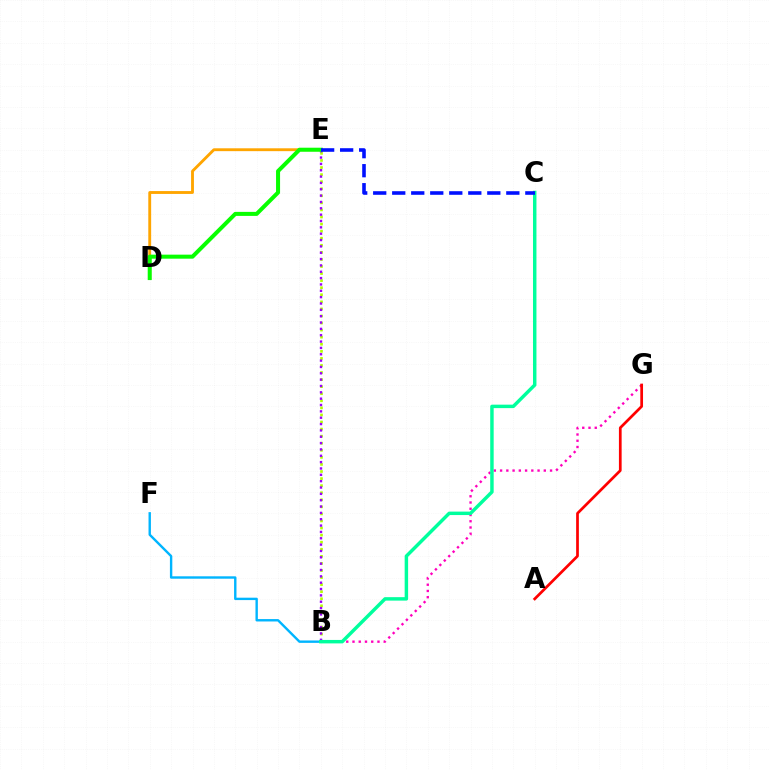{('D', 'E'): [{'color': '#ffa500', 'line_style': 'solid', 'thickness': 2.06}, {'color': '#08ff00', 'line_style': 'solid', 'thickness': 2.9}], ('B', 'F'): [{'color': '#00b5ff', 'line_style': 'solid', 'thickness': 1.73}], ('B', 'E'): [{'color': '#b3ff00', 'line_style': 'dotted', 'thickness': 1.92}, {'color': '#9b00ff', 'line_style': 'dotted', 'thickness': 1.72}], ('B', 'G'): [{'color': '#ff00bd', 'line_style': 'dotted', 'thickness': 1.7}], ('A', 'G'): [{'color': '#ff0000', 'line_style': 'solid', 'thickness': 1.96}], ('B', 'C'): [{'color': '#00ff9d', 'line_style': 'solid', 'thickness': 2.49}], ('C', 'E'): [{'color': '#0010ff', 'line_style': 'dashed', 'thickness': 2.58}]}